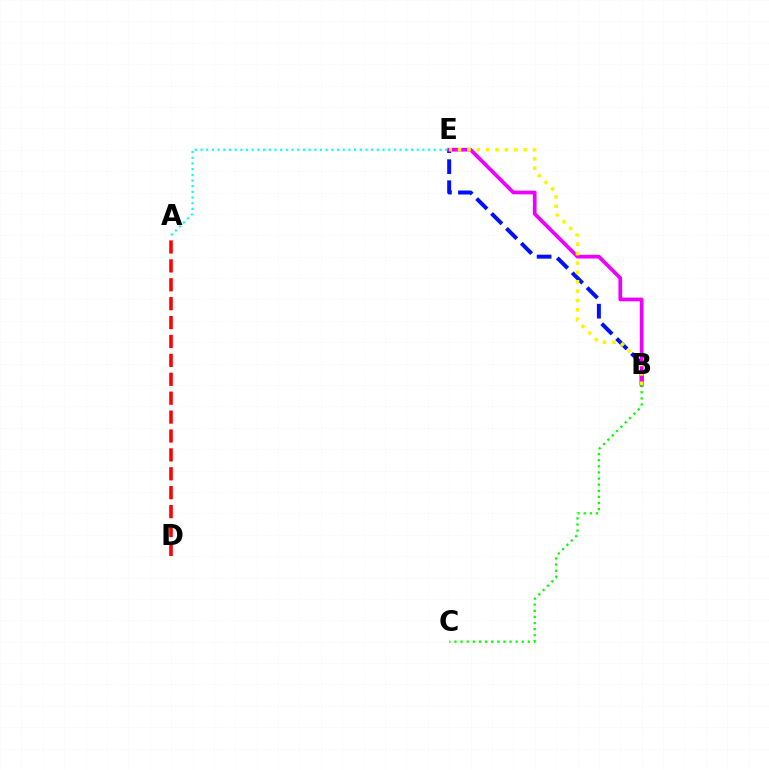{('A', 'D'): [{'color': '#ff0000', 'line_style': 'dashed', 'thickness': 2.57}], ('B', 'E'): [{'color': '#0010ff', 'line_style': 'dashed', 'thickness': 2.86}, {'color': '#ee00ff', 'line_style': 'solid', 'thickness': 2.68}, {'color': '#fcf500', 'line_style': 'dotted', 'thickness': 2.55}], ('A', 'E'): [{'color': '#00fff6', 'line_style': 'dotted', 'thickness': 1.55}], ('B', 'C'): [{'color': '#08ff00', 'line_style': 'dotted', 'thickness': 1.66}]}